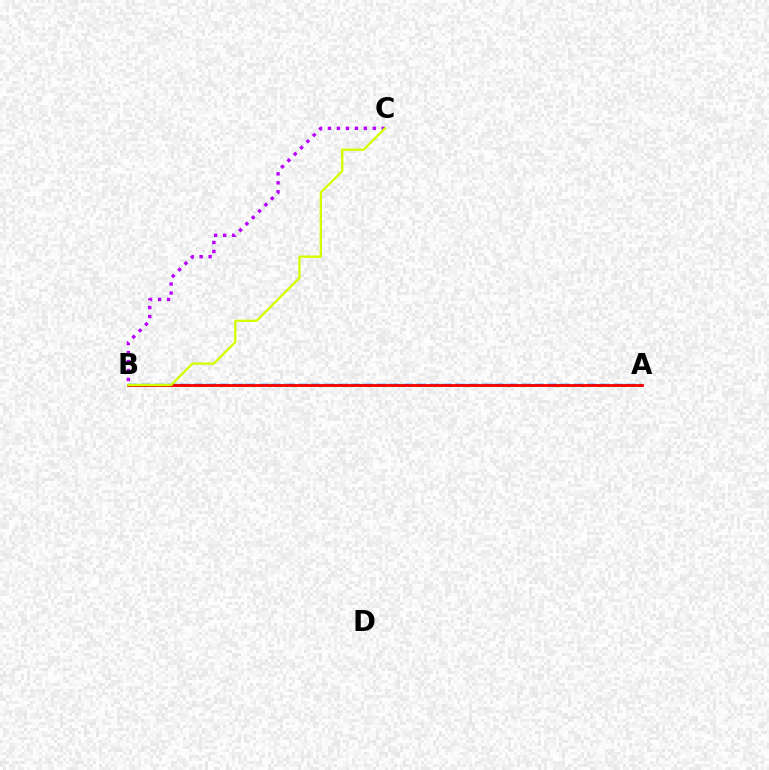{('A', 'B'): [{'color': '#0074ff', 'line_style': 'dashed', 'thickness': 1.78}, {'color': '#00ff5c', 'line_style': 'dotted', 'thickness': 2.23}, {'color': '#ff0000', 'line_style': 'solid', 'thickness': 2.02}], ('B', 'C'): [{'color': '#b900ff', 'line_style': 'dotted', 'thickness': 2.44}, {'color': '#d1ff00', 'line_style': 'solid', 'thickness': 1.67}]}